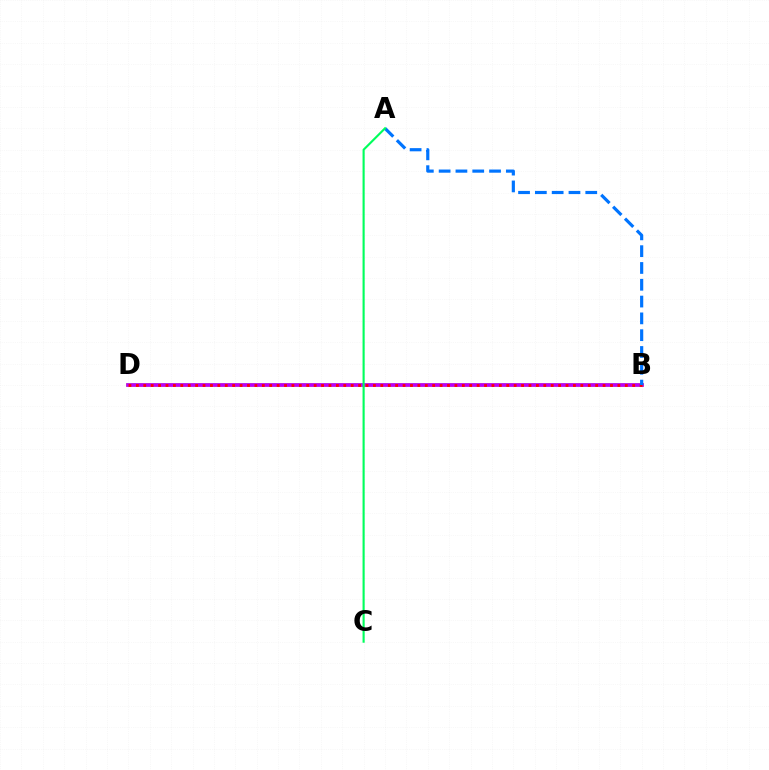{('B', 'D'): [{'color': '#d1ff00', 'line_style': 'solid', 'thickness': 2.62}, {'color': '#b900ff', 'line_style': 'solid', 'thickness': 2.67}, {'color': '#ff0000', 'line_style': 'dotted', 'thickness': 2.01}], ('A', 'B'): [{'color': '#0074ff', 'line_style': 'dashed', 'thickness': 2.28}], ('A', 'C'): [{'color': '#00ff5c', 'line_style': 'solid', 'thickness': 1.53}]}